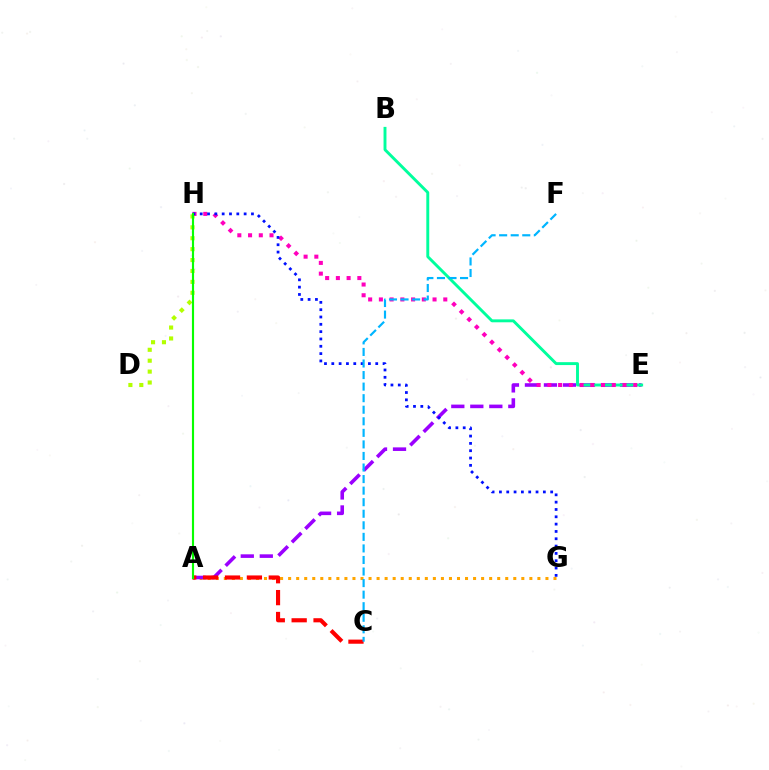{('A', 'G'): [{'color': '#ffa500', 'line_style': 'dotted', 'thickness': 2.18}], ('A', 'E'): [{'color': '#9b00ff', 'line_style': 'dashed', 'thickness': 2.58}], ('B', 'E'): [{'color': '#00ff9d', 'line_style': 'solid', 'thickness': 2.1}], ('D', 'H'): [{'color': '#b3ff00', 'line_style': 'dotted', 'thickness': 2.96}], ('A', 'C'): [{'color': '#ff0000', 'line_style': 'dashed', 'thickness': 2.97}], ('E', 'H'): [{'color': '#ff00bd', 'line_style': 'dotted', 'thickness': 2.92}], ('G', 'H'): [{'color': '#0010ff', 'line_style': 'dotted', 'thickness': 1.99}], ('C', 'F'): [{'color': '#00b5ff', 'line_style': 'dashed', 'thickness': 1.57}], ('A', 'H'): [{'color': '#08ff00', 'line_style': 'solid', 'thickness': 1.54}]}